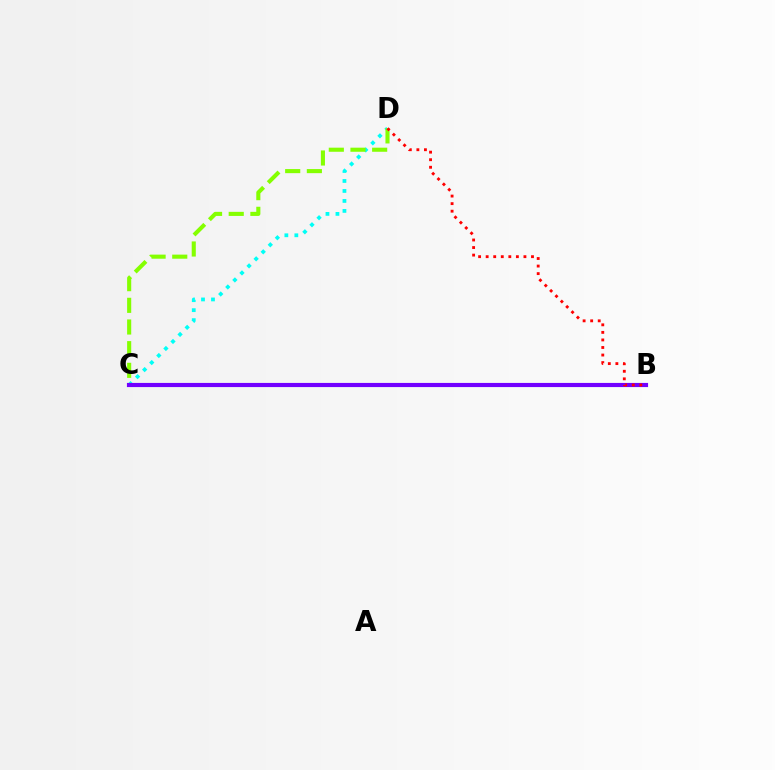{('C', 'D'): [{'color': '#00fff6', 'line_style': 'dotted', 'thickness': 2.71}, {'color': '#84ff00', 'line_style': 'dashed', 'thickness': 2.94}], ('B', 'C'): [{'color': '#7200ff', 'line_style': 'solid', 'thickness': 2.98}], ('B', 'D'): [{'color': '#ff0000', 'line_style': 'dotted', 'thickness': 2.05}]}